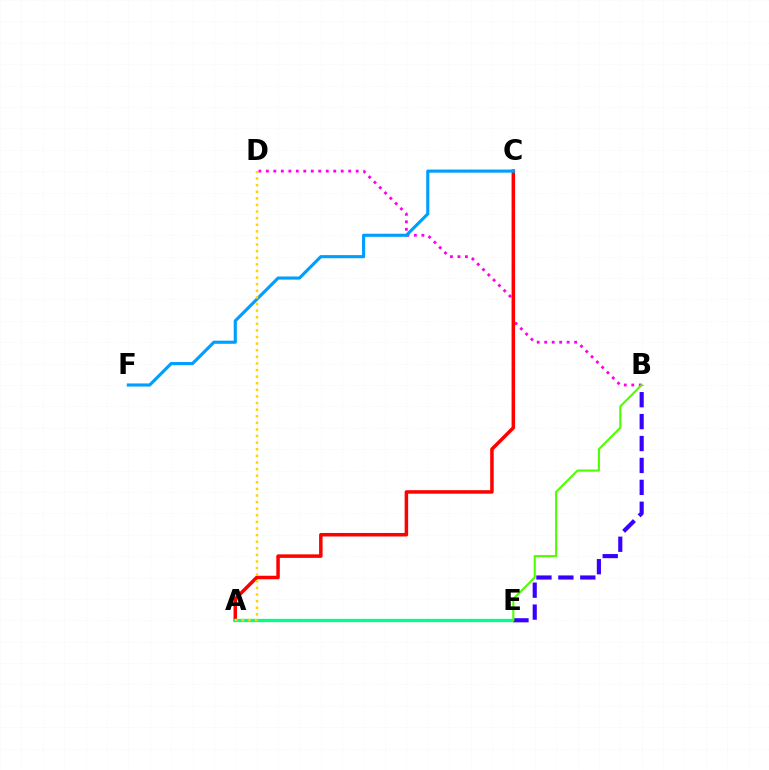{('B', 'D'): [{'color': '#ff00ed', 'line_style': 'dotted', 'thickness': 2.03}], ('A', 'C'): [{'color': '#ff0000', 'line_style': 'solid', 'thickness': 2.53}], ('A', 'E'): [{'color': '#00ff86', 'line_style': 'solid', 'thickness': 2.36}], ('B', 'E'): [{'color': '#3700ff', 'line_style': 'dashed', 'thickness': 2.98}, {'color': '#4fff00', 'line_style': 'solid', 'thickness': 1.52}], ('C', 'F'): [{'color': '#009eff', 'line_style': 'solid', 'thickness': 2.25}], ('A', 'D'): [{'color': '#ffd500', 'line_style': 'dotted', 'thickness': 1.79}]}